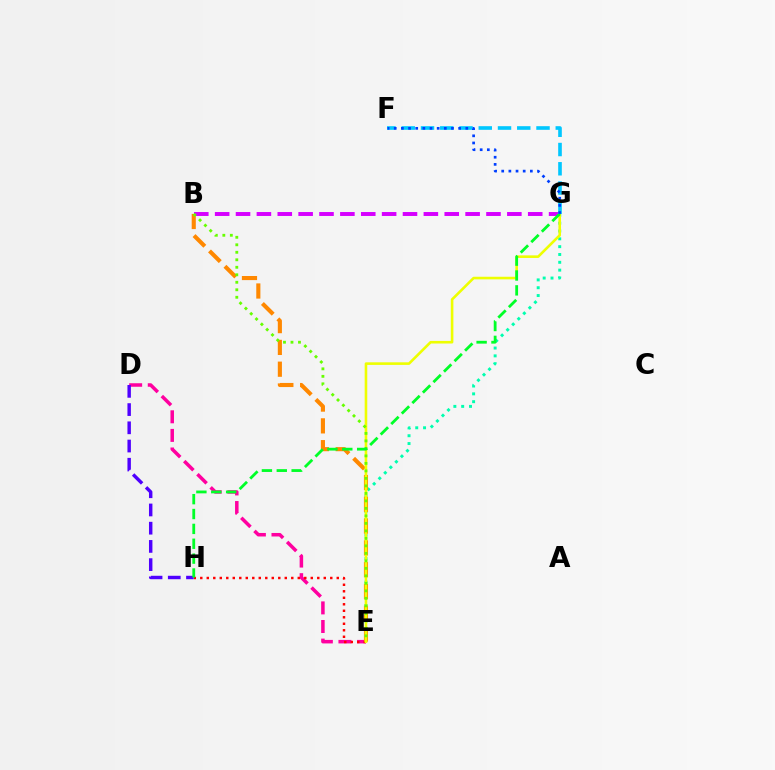{('E', 'G'): [{'color': '#00ffaf', 'line_style': 'dotted', 'thickness': 2.13}, {'color': '#eeff00', 'line_style': 'solid', 'thickness': 1.87}], ('D', 'E'): [{'color': '#ff00a0', 'line_style': 'dashed', 'thickness': 2.53}], ('E', 'H'): [{'color': '#ff0000', 'line_style': 'dotted', 'thickness': 1.77}], ('B', 'E'): [{'color': '#ff8800', 'line_style': 'dashed', 'thickness': 2.96}, {'color': '#66ff00', 'line_style': 'dotted', 'thickness': 2.04}], ('B', 'G'): [{'color': '#d600ff', 'line_style': 'dashed', 'thickness': 2.84}], ('D', 'H'): [{'color': '#4f00ff', 'line_style': 'dashed', 'thickness': 2.48}], ('G', 'H'): [{'color': '#00ff27', 'line_style': 'dashed', 'thickness': 2.02}], ('F', 'G'): [{'color': '#00c7ff', 'line_style': 'dashed', 'thickness': 2.62}, {'color': '#003fff', 'line_style': 'dotted', 'thickness': 1.94}]}